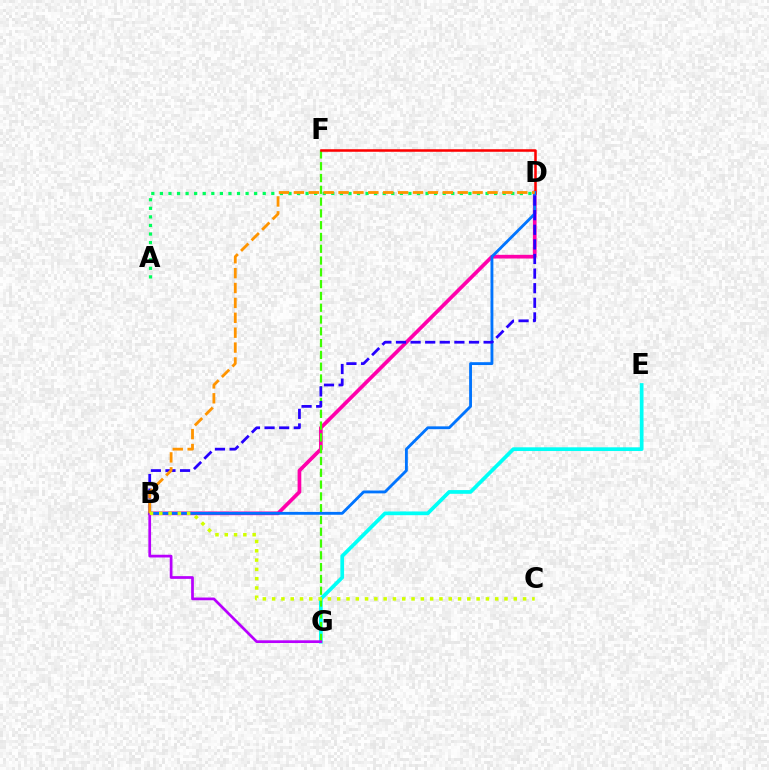{('E', 'G'): [{'color': '#00fff6', 'line_style': 'solid', 'thickness': 2.68}], ('B', 'D'): [{'color': '#ff00ac', 'line_style': 'solid', 'thickness': 2.66}, {'color': '#0074ff', 'line_style': 'solid', 'thickness': 2.05}, {'color': '#2500ff', 'line_style': 'dashed', 'thickness': 1.98}, {'color': '#ff9400', 'line_style': 'dashed', 'thickness': 2.02}], ('A', 'D'): [{'color': '#00ff5c', 'line_style': 'dotted', 'thickness': 2.33}], ('F', 'G'): [{'color': '#3dff00', 'line_style': 'dashed', 'thickness': 1.6}], ('D', 'F'): [{'color': '#ff0000', 'line_style': 'solid', 'thickness': 1.83}], ('B', 'G'): [{'color': '#b900ff', 'line_style': 'solid', 'thickness': 1.96}], ('B', 'C'): [{'color': '#d1ff00', 'line_style': 'dotted', 'thickness': 2.53}]}